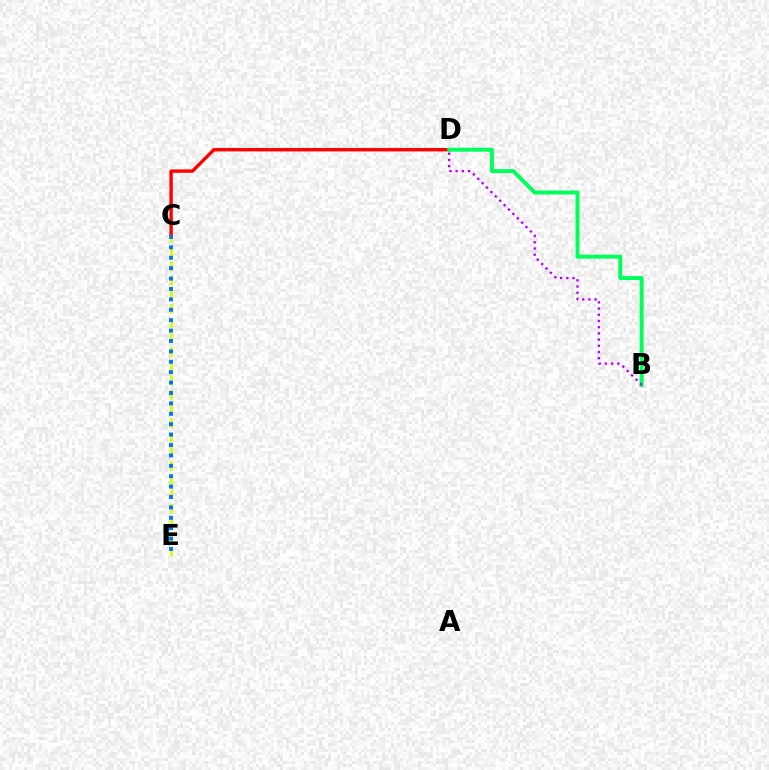{('C', 'E'): [{'color': '#d1ff00', 'line_style': 'dashed', 'thickness': 1.94}, {'color': '#0074ff', 'line_style': 'dotted', 'thickness': 2.83}], ('C', 'D'): [{'color': '#ff0000', 'line_style': 'solid', 'thickness': 2.43}], ('B', 'D'): [{'color': '#00ff5c', 'line_style': 'solid', 'thickness': 2.82}, {'color': '#b900ff', 'line_style': 'dotted', 'thickness': 1.69}]}